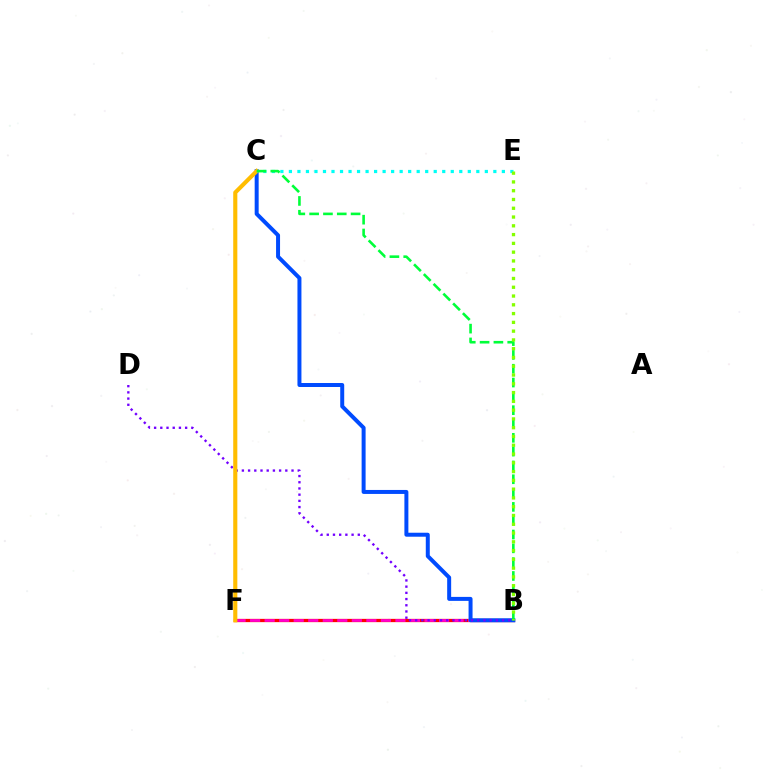{('B', 'F'): [{'color': '#ff0000', 'line_style': 'solid', 'thickness': 2.36}, {'color': '#ff00cf', 'line_style': 'dashed', 'thickness': 1.97}], ('B', 'C'): [{'color': '#004bff', 'line_style': 'solid', 'thickness': 2.87}, {'color': '#00ff39', 'line_style': 'dashed', 'thickness': 1.88}], ('B', 'D'): [{'color': '#7200ff', 'line_style': 'dotted', 'thickness': 1.69}], ('C', 'F'): [{'color': '#ffbd00', 'line_style': 'solid', 'thickness': 2.96}], ('C', 'E'): [{'color': '#00fff6', 'line_style': 'dotted', 'thickness': 2.31}], ('B', 'E'): [{'color': '#84ff00', 'line_style': 'dotted', 'thickness': 2.38}]}